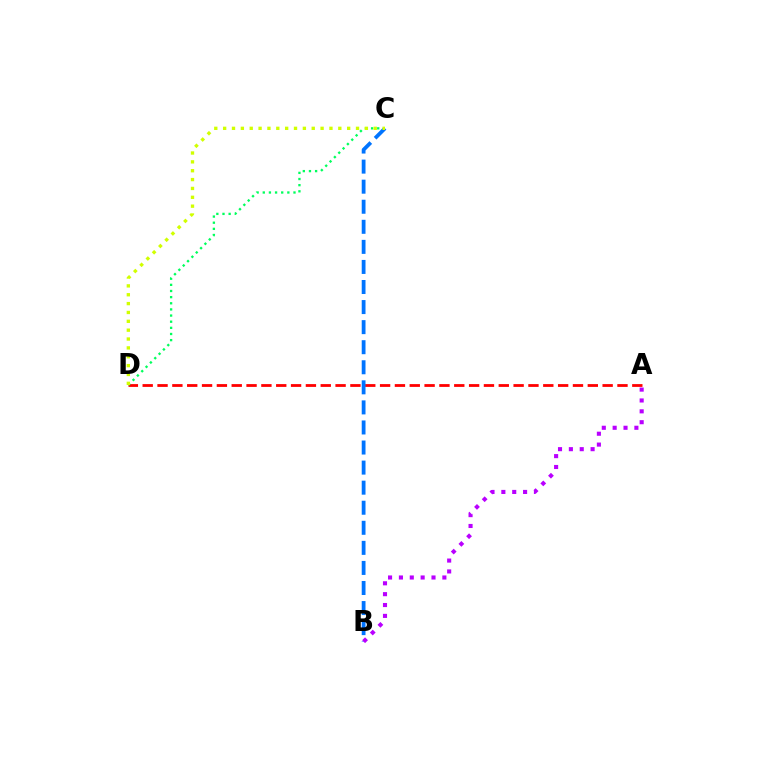{('A', 'D'): [{'color': '#ff0000', 'line_style': 'dashed', 'thickness': 2.02}], ('C', 'D'): [{'color': '#00ff5c', 'line_style': 'dotted', 'thickness': 1.67}, {'color': '#d1ff00', 'line_style': 'dotted', 'thickness': 2.41}], ('B', 'C'): [{'color': '#0074ff', 'line_style': 'dashed', 'thickness': 2.73}], ('A', 'B'): [{'color': '#b900ff', 'line_style': 'dotted', 'thickness': 2.95}]}